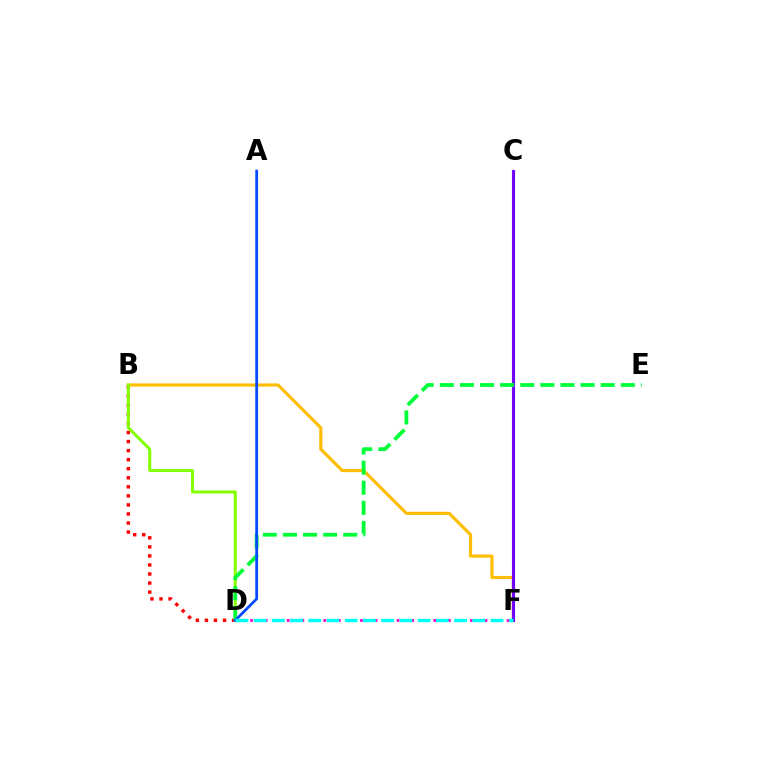{('B', 'F'): [{'color': '#ffbd00', 'line_style': 'solid', 'thickness': 2.26}], ('D', 'F'): [{'color': '#ff00cf', 'line_style': 'dotted', 'thickness': 1.99}, {'color': '#00fff6', 'line_style': 'dashed', 'thickness': 2.48}], ('C', 'F'): [{'color': '#7200ff', 'line_style': 'solid', 'thickness': 2.24}], ('B', 'D'): [{'color': '#ff0000', 'line_style': 'dotted', 'thickness': 2.46}, {'color': '#84ff00', 'line_style': 'solid', 'thickness': 2.17}], ('D', 'E'): [{'color': '#00ff39', 'line_style': 'dashed', 'thickness': 2.73}], ('A', 'D'): [{'color': '#004bff', 'line_style': 'solid', 'thickness': 1.99}]}